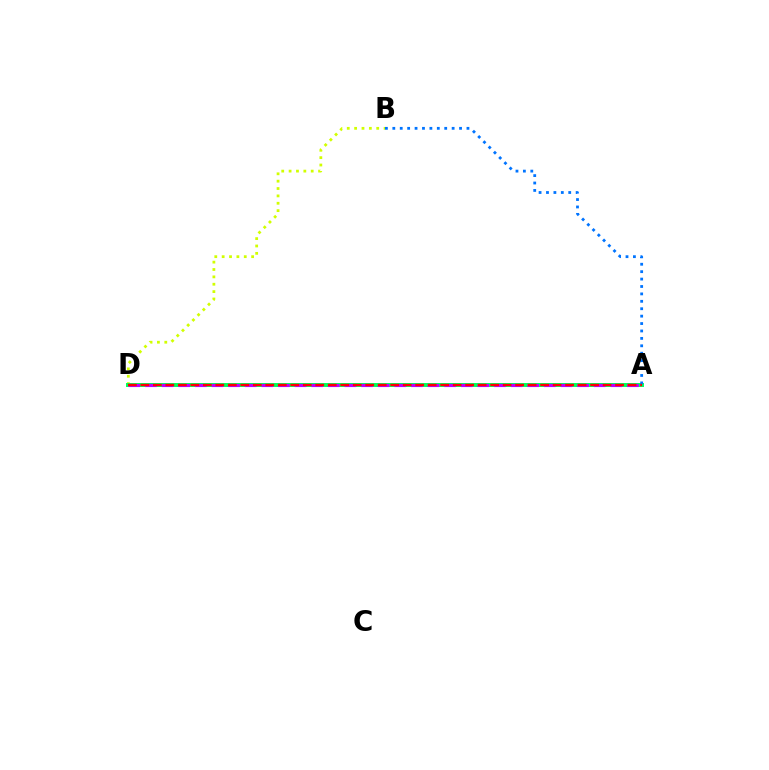{('B', 'D'): [{'color': '#d1ff00', 'line_style': 'dotted', 'thickness': 2.0}], ('A', 'D'): [{'color': '#00ff5c', 'line_style': 'solid', 'thickness': 2.85}, {'color': '#b900ff', 'line_style': 'dashed', 'thickness': 2.26}, {'color': '#ff0000', 'line_style': 'dashed', 'thickness': 1.7}], ('A', 'B'): [{'color': '#0074ff', 'line_style': 'dotted', 'thickness': 2.01}]}